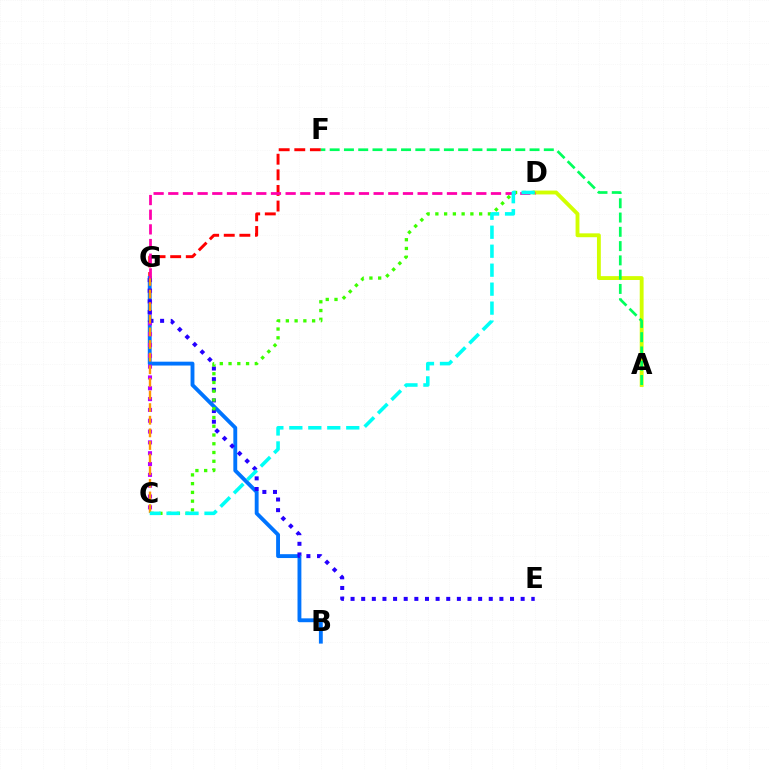{('A', 'D'): [{'color': '#d1ff00', 'line_style': 'solid', 'thickness': 2.78}], ('F', 'G'): [{'color': '#ff0000', 'line_style': 'dashed', 'thickness': 2.12}], ('B', 'G'): [{'color': '#0074ff', 'line_style': 'solid', 'thickness': 2.78}], ('C', 'G'): [{'color': '#b900ff', 'line_style': 'dotted', 'thickness': 2.94}, {'color': '#ff9400', 'line_style': 'dashed', 'thickness': 1.71}], ('E', 'G'): [{'color': '#2500ff', 'line_style': 'dotted', 'thickness': 2.89}], ('C', 'D'): [{'color': '#3dff00', 'line_style': 'dotted', 'thickness': 2.38}, {'color': '#00fff6', 'line_style': 'dashed', 'thickness': 2.58}], ('D', 'G'): [{'color': '#ff00ac', 'line_style': 'dashed', 'thickness': 1.99}], ('A', 'F'): [{'color': '#00ff5c', 'line_style': 'dashed', 'thickness': 1.94}]}